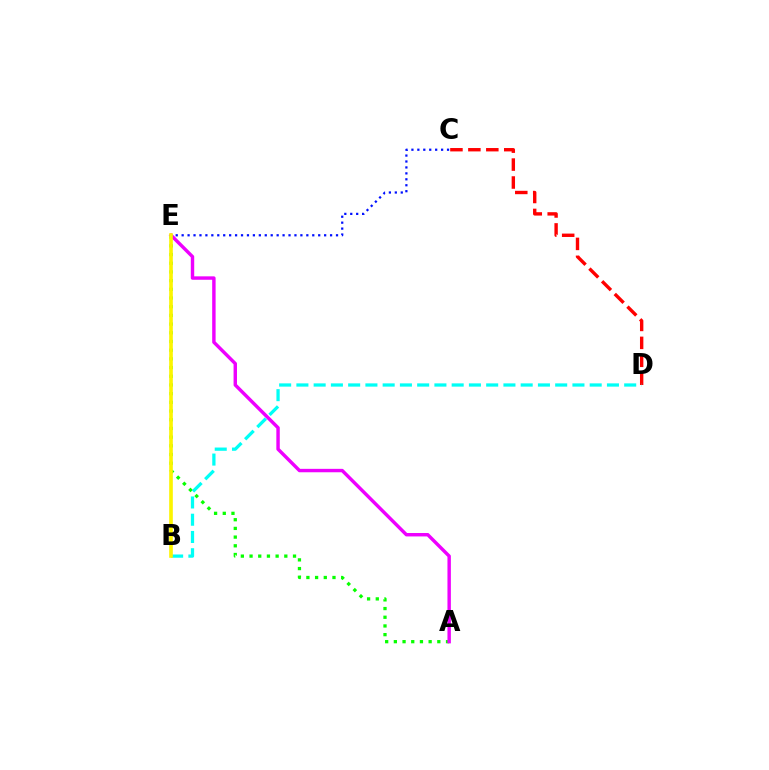{('A', 'E'): [{'color': '#08ff00', 'line_style': 'dotted', 'thickness': 2.36}, {'color': '#ee00ff', 'line_style': 'solid', 'thickness': 2.46}], ('C', 'E'): [{'color': '#0010ff', 'line_style': 'dotted', 'thickness': 1.61}], ('C', 'D'): [{'color': '#ff0000', 'line_style': 'dashed', 'thickness': 2.44}], ('B', 'D'): [{'color': '#00fff6', 'line_style': 'dashed', 'thickness': 2.34}], ('B', 'E'): [{'color': '#fcf500', 'line_style': 'solid', 'thickness': 2.62}]}